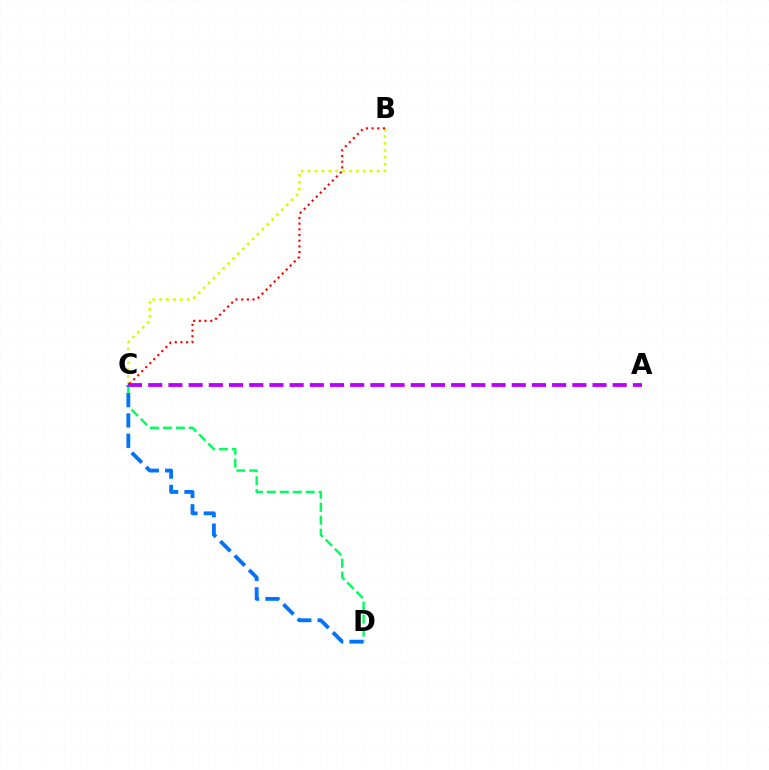{('B', 'C'): [{'color': '#d1ff00', 'line_style': 'dotted', 'thickness': 1.88}, {'color': '#ff0000', 'line_style': 'dotted', 'thickness': 1.55}], ('C', 'D'): [{'color': '#00ff5c', 'line_style': 'dashed', 'thickness': 1.76}, {'color': '#0074ff', 'line_style': 'dashed', 'thickness': 2.77}], ('A', 'C'): [{'color': '#b900ff', 'line_style': 'dashed', 'thickness': 2.74}]}